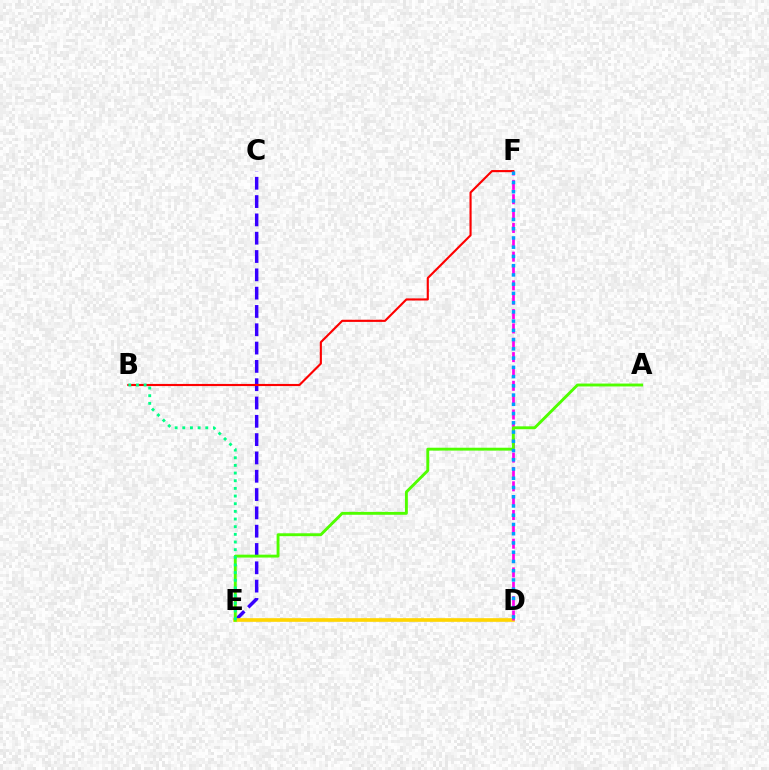{('C', 'E'): [{'color': '#3700ff', 'line_style': 'dashed', 'thickness': 2.49}], ('D', 'E'): [{'color': '#ffd500', 'line_style': 'solid', 'thickness': 2.63}], ('D', 'F'): [{'color': '#ff00ed', 'line_style': 'dashed', 'thickness': 1.95}, {'color': '#009eff', 'line_style': 'dotted', 'thickness': 2.51}], ('A', 'E'): [{'color': '#4fff00', 'line_style': 'solid', 'thickness': 2.08}], ('B', 'F'): [{'color': '#ff0000', 'line_style': 'solid', 'thickness': 1.54}], ('B', 'E'): [{'color': '#00ff86', 'line_style': 'dotted', 'thickness': 2.08}]}